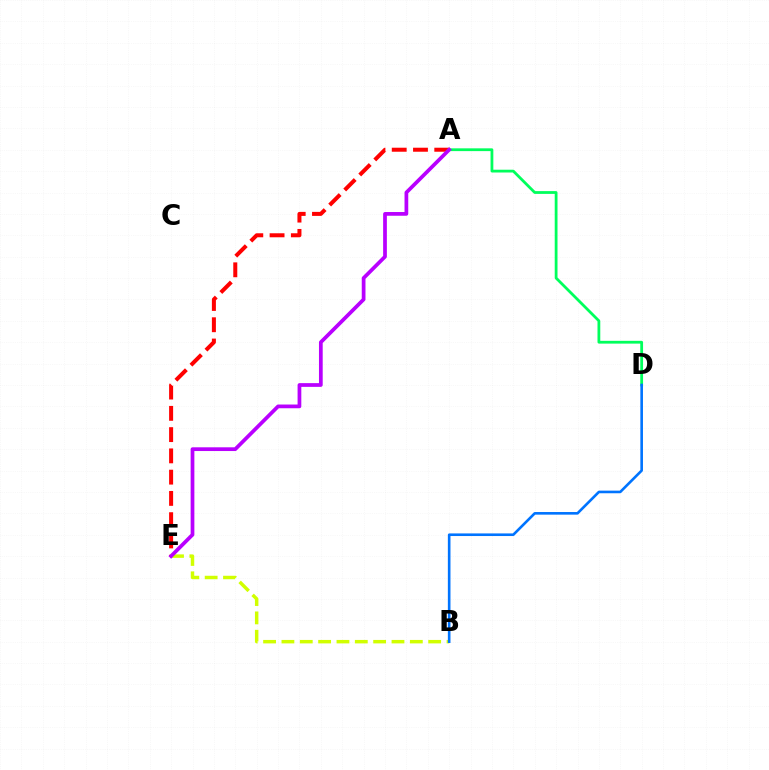{('A', 'E'): [{'color': '#ff0000', 'line_style': 'dashed', 'thickness': 2.89}, {'color': '#b900ff', 'line_style': 'solid', 'thickness': 2.69}], ('B', 'E'): [{'color': '#d1ff00', 'line_style': 'dashed', 'thickness': 2.49}], ('A', 'D'): [{'color': '#00ff5c', 'line_style': 'solid', 'thickness': 2.0}], ('B', 'D'): [{'color': '#0074ff', 'line_style': 'solid', 'thickness': 1.89}]}